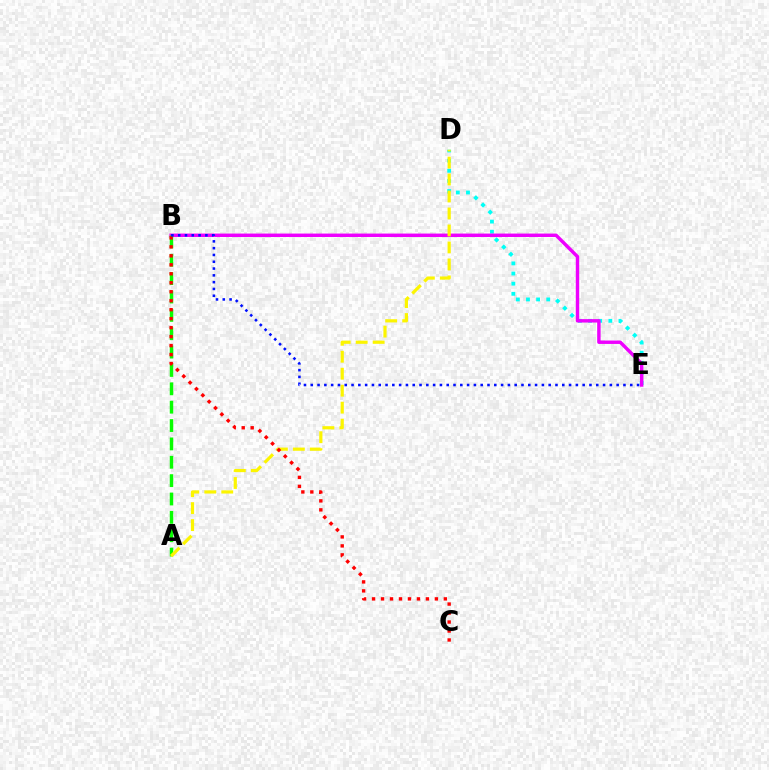{('D', 'E'): [{'color': '#00fff6', 'line_style': 'dotted', 'thickness': 2.75}], ('B', 'E'): [{'color': '#ee00ff', 'line_style': 'solid', 'thickness': 2.47}, {'color': '#0010ff', 'line_style': 'dotted', 'thickness': 1.85}], ('A', 'B'): [{'color': '#08ff00', 'line_style': 'dashed', 'thickness': 2.49}], ('A', 'D'): [{'color': '#fcf500', 'line_style': 'dashed', 'thickness': 2.31}], ('B', 'C'): [{'color': '#ff0000', 'line_style': 'dotted', 'thickness': 2.44}]}